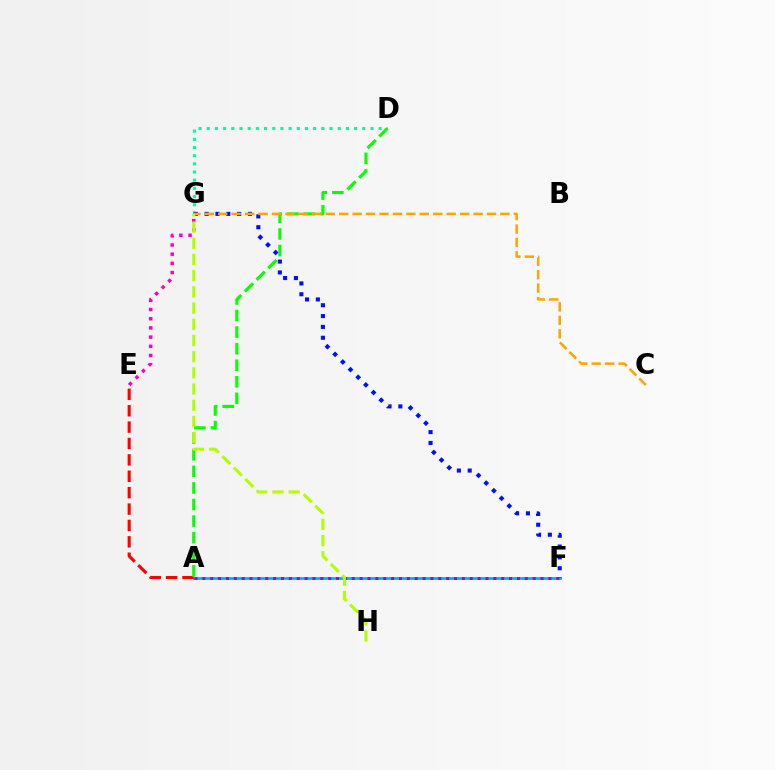{('D', 'G'): [{'color': '#00ff9d', 'line_style': 'dotted', 'thickness': 2.22}], ('A', 'F'): [{'color': '#00b5ff', 'line_style': 'solid', 'thickness': 2.06}, {'color': '#9b00ff', 'line_style': 'dotted', 'thickness': 2.14}], ('A', 'E'): [{'color': '#ff0000', 'line_style': 'dashed', 'thickness': 2.23}], ('F', 'G'): [{'color': '#0010ff', 'line_style': 'dotted', 'thickness': 2.94}], ('A', 'D'): [{'color': '#08ff00', 'line_style': 'dashed', 'thickness': 2.25}], ('E', 'G'): [{'color': '#ff00bd', 'line_style': 'dotted', 'thickness': 2.5}], ('C', 'G'): [{'color': '#ffa500', 'line_style': 'dashed', 'thickness': 1.83}], ('G', 'H'): [{'color': '#b3ff00', 'line_style': 'dashed', 'thickness': 2.2}]}